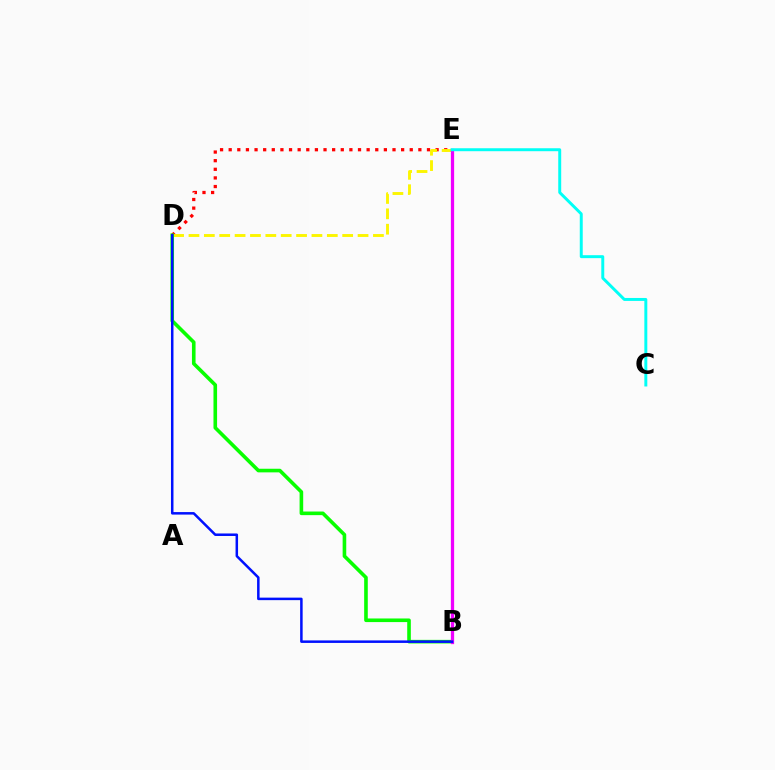{('D', 'E'): [{'color': '#ff0000', 'line_style': 'dotted', 'thickness': 2.34}, {'color': '#fcf500', 'line_style': 'dashed', 'thickness': 2.09}], ('B', 'D'): [{'color': '#08ff00', 'line_style': 'solid', 'thickness': 2.6}, {'color': '#0010ff', 'line_style': 'solid', 'thickness': 1.81}], ('B', 'E'): [{'color': '#ee00ff', 'line_style': 'solid', 'thickness': 2.35}], ('C', 'E'): [{'color': '#00fff6', 'line_style': 'solid', 'thickness': 2.13}]}